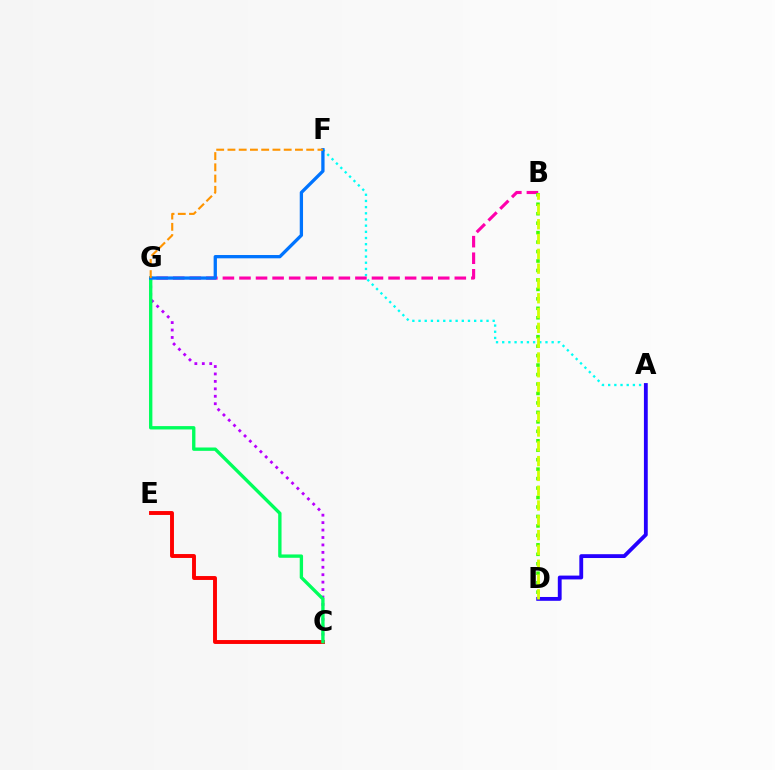{('A', 'F'): [{'color': '#00fff6', 'line_style': 'dotted', 'thickness': 1.68}], ('A', 'D'): [{'color': '#2500ff', 'line_style': 'solid', 'thickness': 2.76}], ('C', 'E'): [{'color': '#ff0000', 'line_style': 'solid', 'thickness': 2.81}], ('B', 'G'): [{'color': '#ff00ac', 'line_style': 'dashed', 'thickness': 2.25}], ('C', 'G'): [{'color': '#b900ff', 'line_style': 'dotted', 'thickness': 2.02}, {'color': '#00ff5c', 'line_style': 'solid', 'thickness': 2.41}], ('F', 'G'): [{'color': '#0074ff', 'line_style': 'solid', 'thickness': 2.37}, {'color': '#ff9400', 'line_style': 'dashed', 'thickness': 1.53}], ('B', 'D'): [{'color': '#3dff00', 'line_style': 'dotted', 'thickness': 2.57}, {'color': '#d1ff00', 'line_style': 'dashed', 'thickness': 2.01}]}